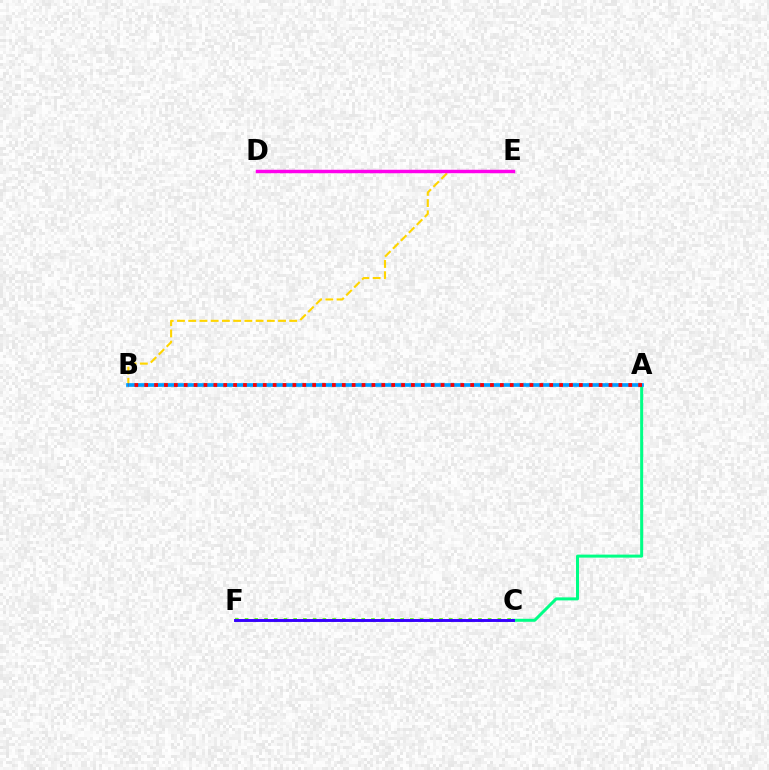{('A', 'C'): [{'color': '#00ff86', 'line_style': 'solid', 'thickness': 2.16}], ('B', 'E'): [{'color': '#ffd500', 'line_style': 'dashed', 'thickness': 1.53}], ('C', 'F'): [{'color': '#4fff00', 'line_style': 'dotted', 'thickness': 2.64}, {'color': '#3700ff', 'line_style': 'solid', 'thickness': 2.09}], ('A', 'B'): [{'color': '#009eff', 'line_style': 'solid', 'thickness': 2.66}, {'color': '#ff0000', 'line_style': 'dotted', 'thickness': 2.68}], ('D', 'E'): [{'color': '#ff00ed', 'line_style': 'solid', 'thickness': 2.48}]}